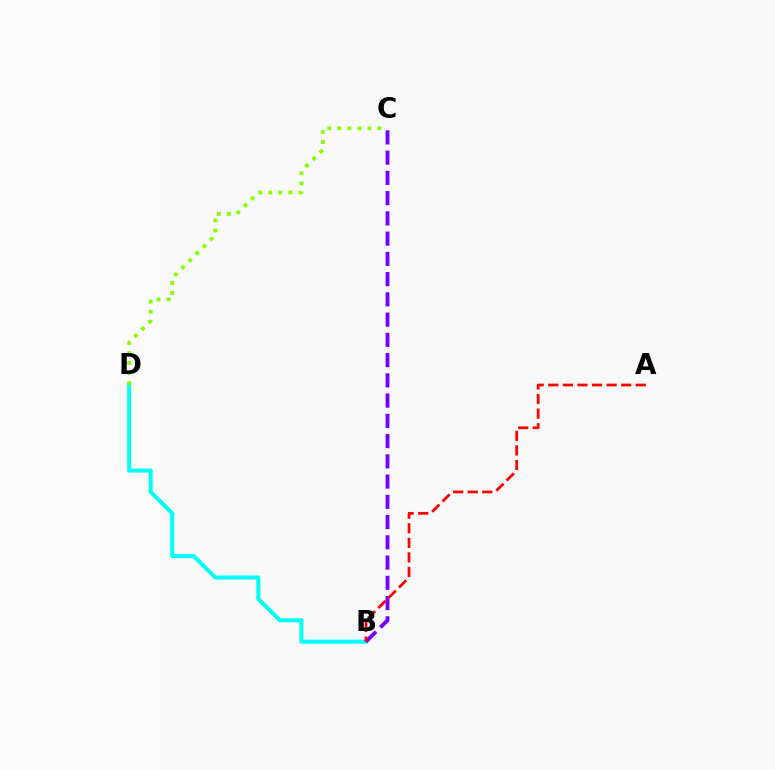{('B', 'D'): [{'color': '#00fff6', 'line_style': 'solid', 'thickness': 2.91}], ('B', 'C'): [{'color': '#7200ff', 'line_style': 'dashed', 'thickness': 2.75}], ('C', 'D'): [{'color': '#84ff00', 'line_style': 'dotted', 'thickness': 2.73}], ('A', 'B'): [{'color': '#ff0000', 'line_style': 'dashed', 'thickness': 1.98}]}